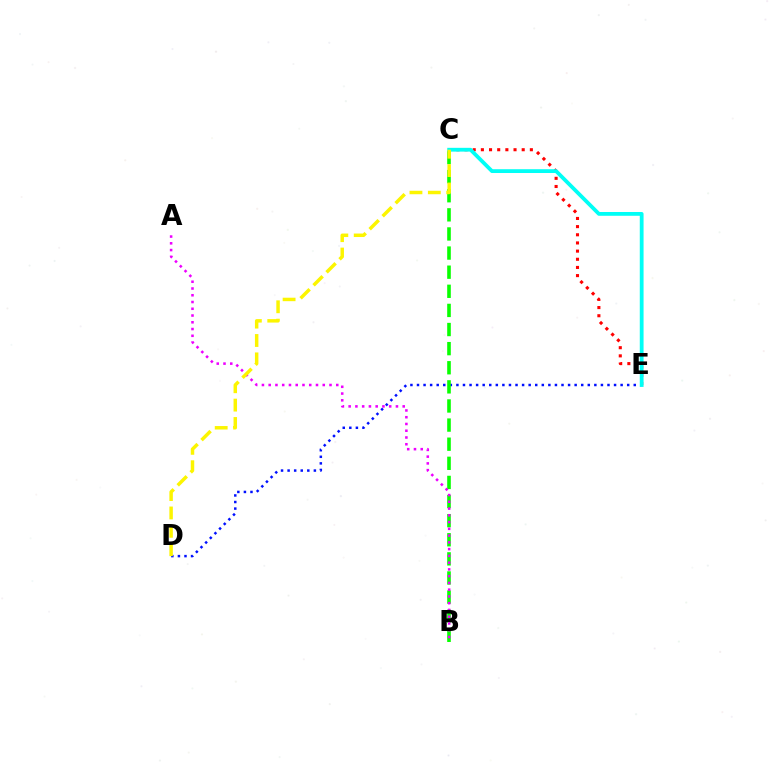{('C', 'E'): [{'color': '#ff0000', 'line_style': 'dotted', 'thickness': 2.22}, {'color': '#00fff6', 'line_style': 'solid', 'thickness': 2.73}], ('D', 'E'): [{'color': '#0010ff', 'line_style': 'dotted', 'thickness': 1.78}], ('B', 'C'): [{'color': '#08ff00', 'line_style': 'dashed', 'thickness': 2.6}], ('A', 'B'): [{'color': '#ee00ff', 'line_style': 'dotted', 'thickness': 1.84}], ('C', 'D'): [{'color': '#fcf500', 'line_style': 'dashed', 'thickness': 2.5}]}